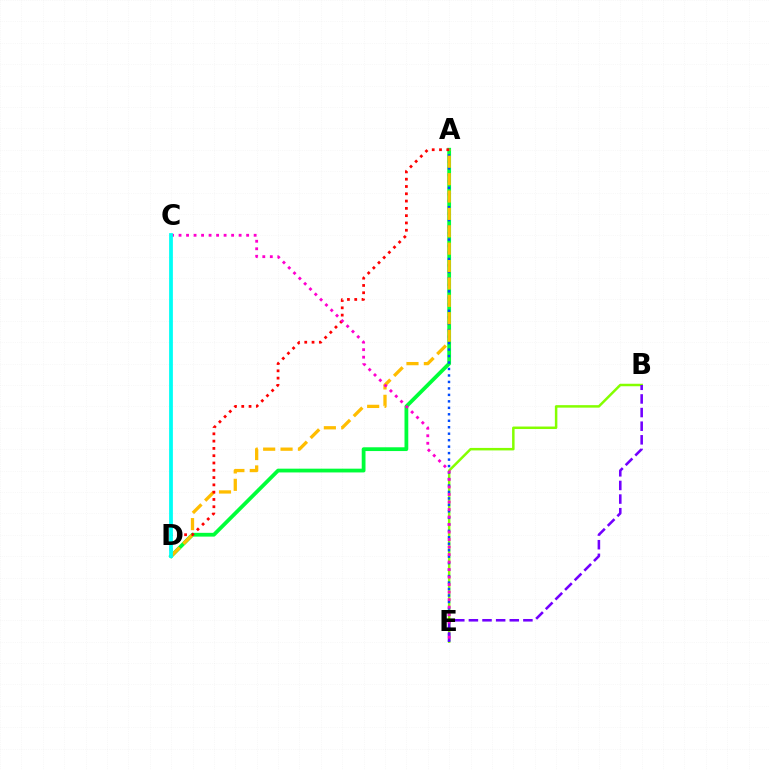{('B', 'E'): [{'color': '#84ff00', 'line_style': 'solid', 'thickness': 1.79}, {'color': '#7200ff', 'line_style': 'dashed', 'thickness': 1.85}], ('A', 'D'): [{'color': '#00ff39', 'line_style': 'solid', 'thickness': 2.72}, {'color': '#ffbd00', 'line_style': 'dashed', 'thickness': 2.36}, {'color': '#ff0000', 'line_style': 'dotted', 'thickness': 1.98}], ('A', 'E'): [{'color': '#004bff', 'line_style': 'dotted', 'thickness': 1.76}], ('C', 'E'): [{'color': '#ff00cf', 'line_style': 'dotted', 'thickness': 2.04}], ('C', 'D'): [{'color': '#00fff6', 'line_style': 'solid', 'thickness': 2.71}]}